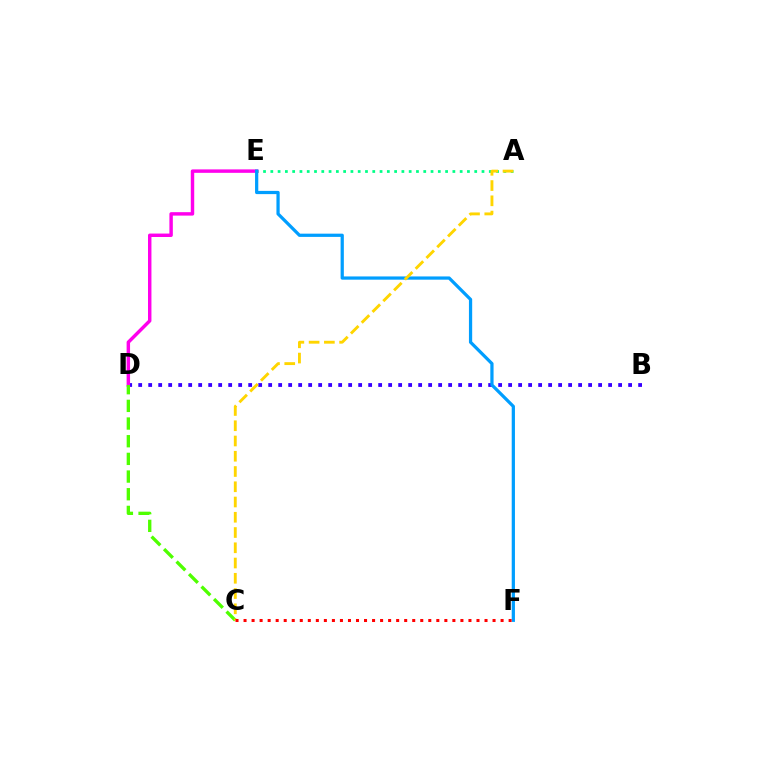{('B', 'D'): [{'color': '#3700ff', 'line_style': 'dotted', 'thickness': 2.72}], ('A', 'E'): [{'color': '#00ff86', 'line_style': 'dotted', 'thickness': 1.98}], ('D', 'E'): [{'color': '#ff00ed', 'line_style': 'solid', 'thickness': 2.48}], ('C', 'D'): [{'color': '#4fff00', 'line_style': 'dashed', 'thickness': 2.4}], ('E', 'F'): [{'color': '#009eff', 'line_style': 'solid', 'thickness': 2.33}], ('A', 'C'): [{'color': '#ffd500', 'line_style': 'dashed', 'thickness': 2.07}], ('C', 'F'): [{'color': '#ff0000', 'line_style': 'dotted', 'thickness': 2.18}]}